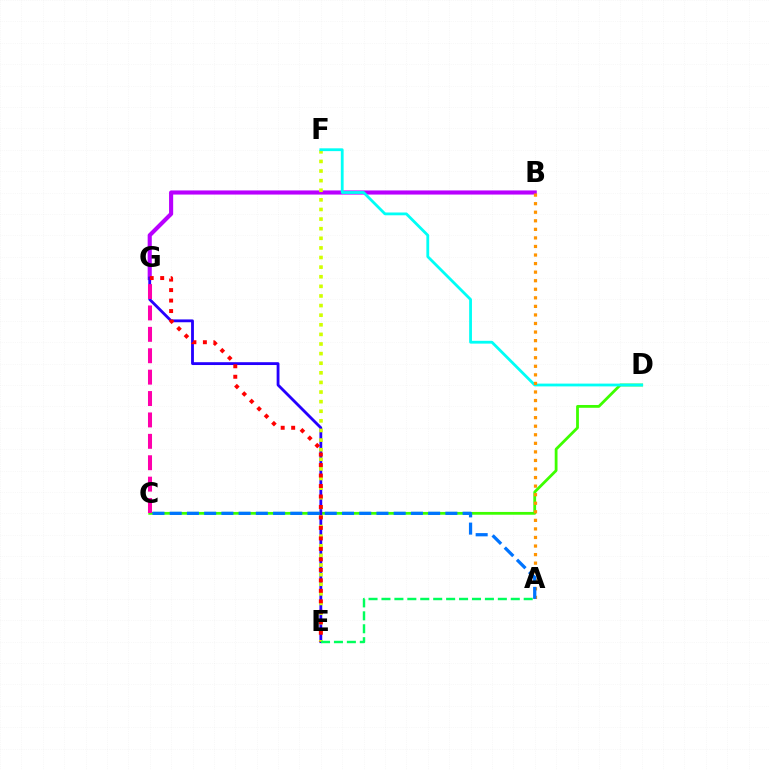{('C', 'D'): [{'color': '#3dff00', 'line_style': 'solid', 'thickness': 2.01}], ('B', 'G'): [{'color': '#b900ff', 'line_style': 'solid', 'thickness': 2.96}], ('E', 'G'): [{'color': '#2500ff', 'line_style': 'solid', 'thickness': 2.03}, {'color': '#ff0000', 'line_style': 'dotted', 'thickness': 2.85}], ('E', 'F'): [{'color': '#d1ff00', 'line_style': 'dotted', 'thickness': 2.61}], ('D', 'F'): [{'color': '#00fff6', 'line_style': 'solid', 'thickness': 2.02}], ('A', 'B'): [{'color': '#ff9400', 'line_style': 'dotted', 'thickness': 2.33}], ('A', 'C'): [{'color': '#0074ff', 'line_style': 'dashed', 'thickness': 2.34}], ('C', 'G'): [{'color': '#ff00ac', 'line_style': 'dashed', 'thickness': 2.91}], ('A', 'E'): [{'color': '#00ff5c', 'line_style': 'dashed', 'thickness': 1.76}]}